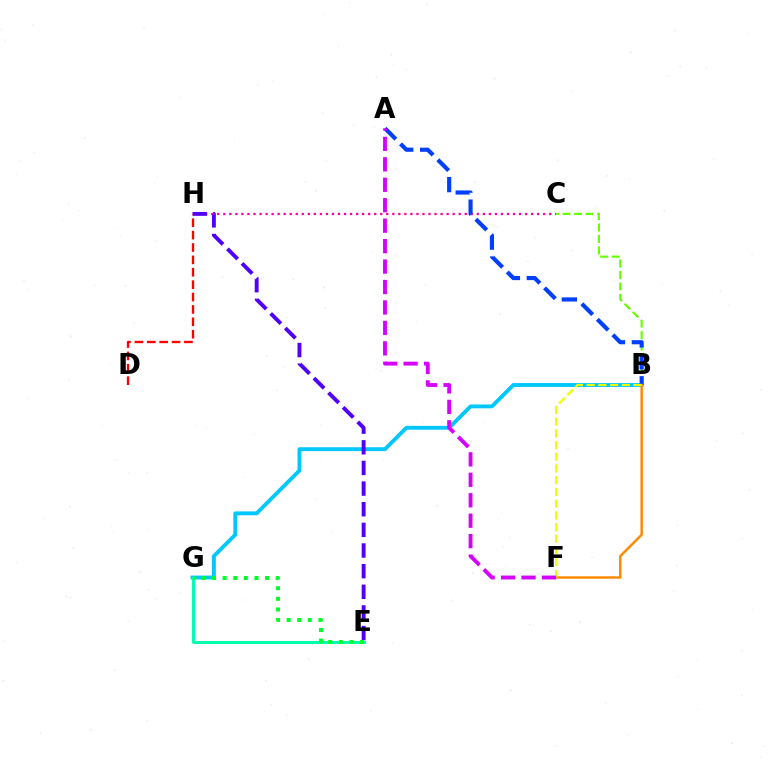{('B', 'G'): [{'color': '#00c7ff', 'line_style': 'solid', 'thickness': 2.78}], ('E', 'G'): [{'color': '#00ffaf', 'line_style': 'solid', 'thickness': 2.13}, {'color': '#00ff27', 'line_style': 'dotted', 'thickness': 2.88}], ('B', 'C'): [{'color': '#66ff00', 'line_style': 'dashed', 'thickness': 1.56}], ('C', 'H'): [{'color': '#ff00a0', 'line_style': 'dotted', 'thickness': 1.64}], ('A', 'B'): [{'color': '#003fff', 'line_style': 'dashed', 'thickness': 2.98}], ('B', 'F'): [{'color': '#ff8800', 'line_style': 'solid', 'thickness': 1.76}, {'color': '#eeff00', 'line_style': 'dashed', 'thickness': 1.59}], ('E', 'H'): [{'color': '#4f00ff', 'line_style': 'dashed', 'thickness': 2.8}], ('A', 'F'): [{'color': '#d600ff', 'line_style': 'dashed', 'thickness': 2.78}], ('D', 'H'): [{'color': '#ff0000', 'line_style': 'dashed', 'thickness': 1.68}]}